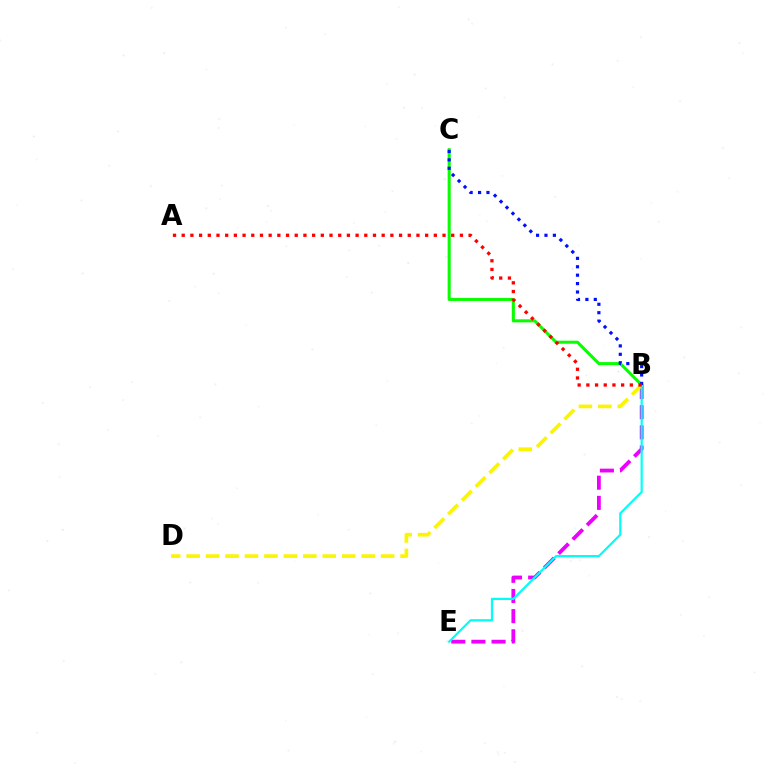{('B', 'E'): [{'color': '#ee00ff', 'line_style': 'dashed', 'thickness': 2.74}, {'color': '#00fff6', 'line_style': 'solid', 'thickness': 1.58}], ('B', 'C'): [{'color': '#08ff00', 'line_style': 'solid', 'thickness': 2.19}, {'color': '#0010ff', 'line_style': 'dotted', 'thickness': 2.29}], ('B', 'D'): [{'color': '#fcf500', 'line_style': 'dashed', 'thickness': 2.64}], ('A', 'B'): [{'color': '#ff0000', 'line_style': 'dotted', 'thickness': 2.36}]}